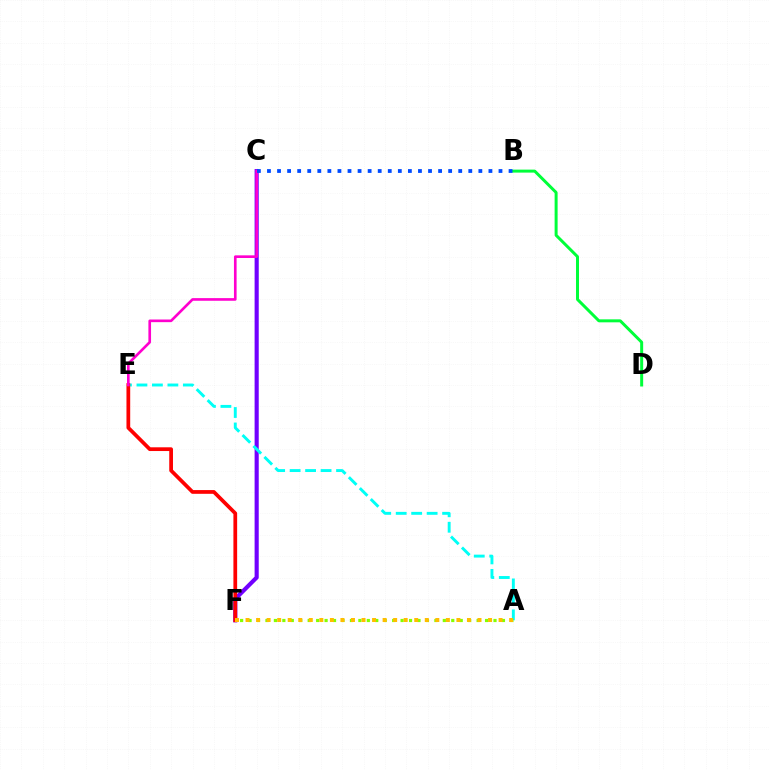{('C', 'F'): [{'color': '#7200ff', 'line_style': 'solid', 'thickness': 2.97}], ('A', 'E'): [{'color': '#00fff6', 'line_style': 'dashed', 'thickness': 2.1}], ('E', 'F'): [{'color': '#ff0000', 'line_style': 'solid', 'thickness': 2.69}], ('C', 'E'): [{'color': '#ff00cf', 'line_style': 'solid', 'thickness': 1.91}], ('B', 'D'): [{'color': '#00ff39', 'line_style': 'solid', 'thickness': 2.15}], ('A', 'F'): [{'color': '#84ff00', 'line_style': 'dotted', 'thickness': 2.29}, {'color': '#ffbd00', 'line_style': 'dotted', 'thickness': 2.86}], ('B', 'C'): [{'color': '#004bff', 'line_style': 'dotted', 'thickness': 2.73}]}